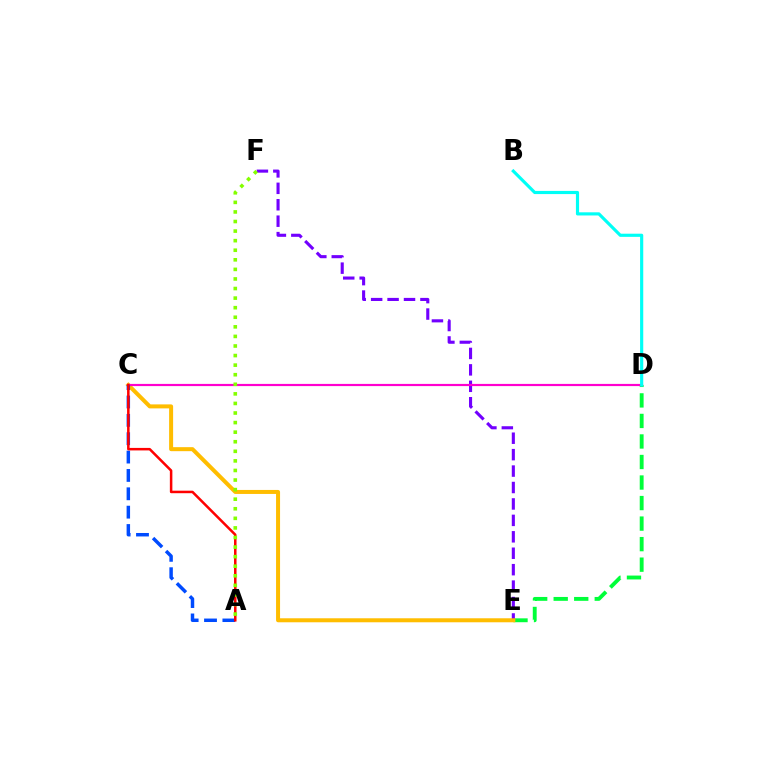{('D', 'E'): [{'color': '#00ff39', 'line_style': 'dashed', 'thickness': 2.79}], ('E', 'F'): [{'color': '#7200ff', 'line_style': 'dashed', 'thickness': 2.23}], ('C', 'E'): [{'color': '#ffbd00', 'line_style': 'solid', 'thickness': 2.88}], ('C', 'D'): [{'color': '#ff00cf', 'line_style': 'solid', 'thickness': 1.58}], ('A', 'C'): [{'color': '#004bff', 'line_style': 'dashed', 'thickness': 2.49}, {'color': '#ff0000', 'line_style': 'solid', 'thickness': 1.81}], ('A', 'F'): [{'color': '#84ff00', 'line_style': 'dotted', 'thickness': 2.6}], ('B', 'D'): [{'color': '#00fff6', 'line_style': 'solid', 'thickness': 2.27}]}